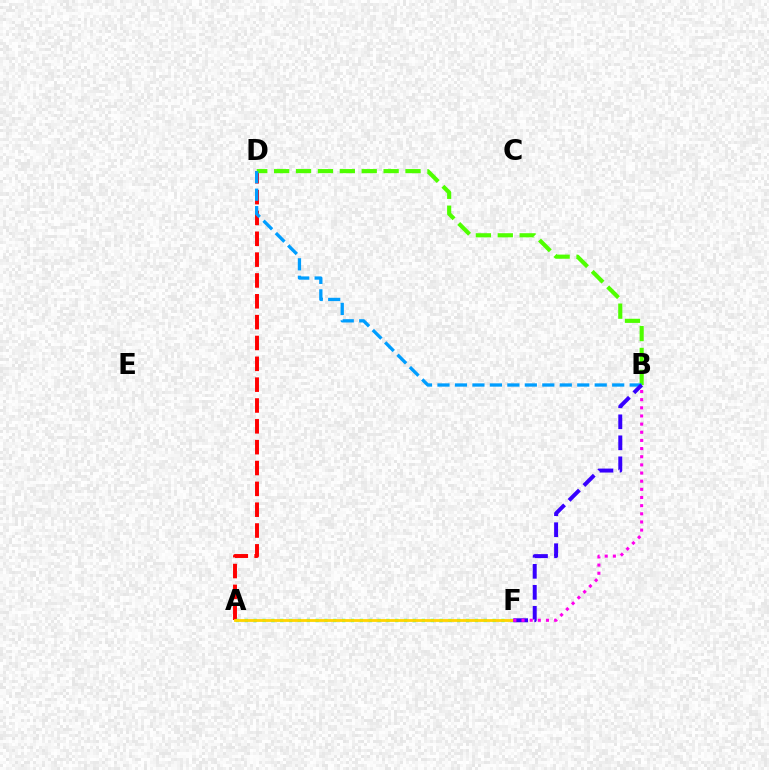{('A', 'D'): [{'color': '#ff0000', 'line_style': 'dashed', 'thickness': 2.83}], ('B', 'D'): [{'color': '#4fff00', 'line_style': 'dashed', 'thickness': 2.97}, {'color': '#009eff', 'line_style': 'dashed', 'thickness': 2.37}], ('A', 'F'): [{'color': '#00ff86', 'line_style': 'dotted', 'thickness': 2.4}, {'color': '#ffd500', 'line_style': 'solid', 'thickness': 2.03}], ('B', 'F'): [{'color': '#3700ff', 'line_style': 'dashed', 'thickness': 2.85}, {'color': '#ff00ed', 'line_style': 'dotted', 'thickness': 2.22}]}